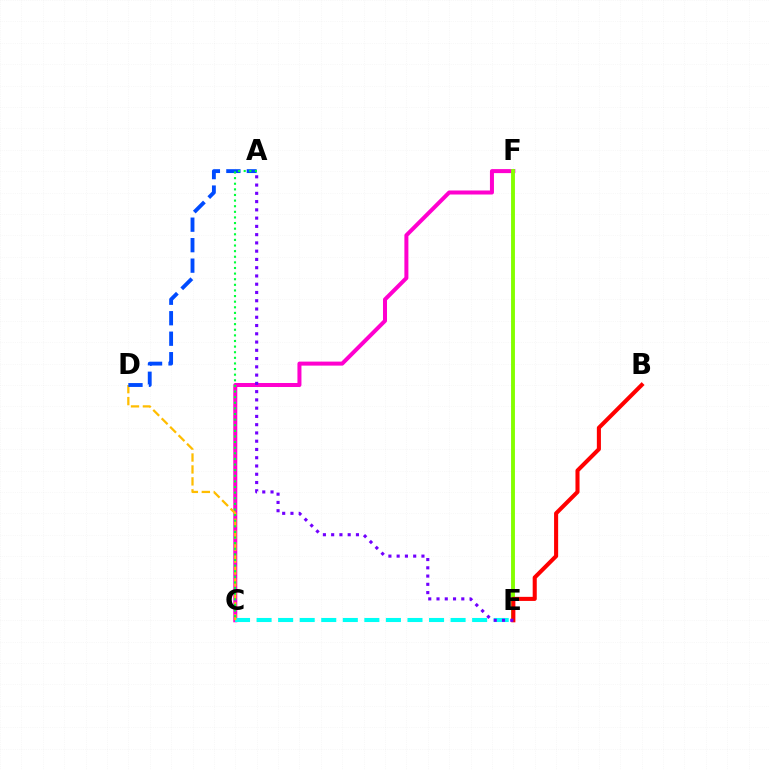{('C', 'F'): [{'color': '#ff00cf', 'line_style': 'solid', 'thickness': 2.89}], ('C', 'E'): [{'color': '#00fff6', 'line_style': 'dashed', 'thickness': 2.93}], ('C', 'D'): [{'color': '#ffbd00', 'line_style': 'dashed', 'thickness': 1.62}], ('E', 'F'): [{'color': '#84ff00', 'line_style': 'solid', 'thickness': 2.8}], ('A', 'D'): [{'color': '#004bff', 'line_style': 'dashed', 'thickness': 2.78}], ('B', 'E'): [{'color': '#ff0000', 'line_style': 'solid', 'thickness': 2.93}], ('A', 'C'): [{'color': '#00ff39', 'line_style': 'dotted', 'thickness': 1.53}], ('A', 'E'): [{'color': '#7200ff', 'line_style': 'dotted', 'thickness': 2.24}]}